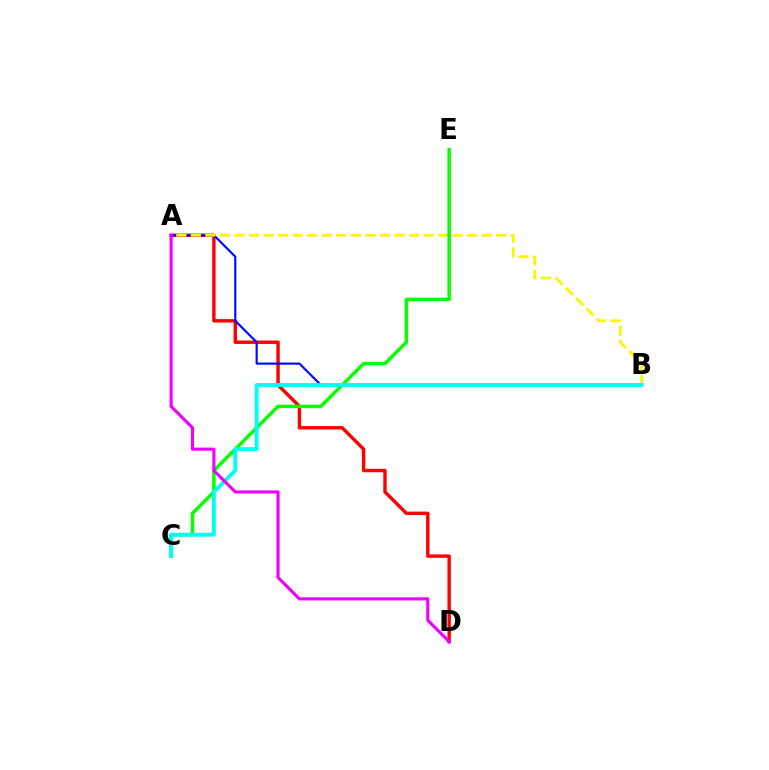{('A', 'D'): [{'color': '#ff0000', 'line_style': 'solid', 'thickness': 2.46}, {'color': '#ee00ff', 'line_style': 'solid', 'thickness': 2.23}], ('A', 'B'): [{'color': '#0010ff', 'line_style': 'solid', 'thickness': 1.59}, {'color': '#fcf500', 'line_style': 'dashed', 'thickness': 1.98}], ('C', 'E'): [{'color': '#08ff00', 'line_style': 'solid', 'thickness': 2.5}], ('B', 'C'): [{'color': '#00fff6', 'line_style': 'solid', 'thickness': 2.79}]}